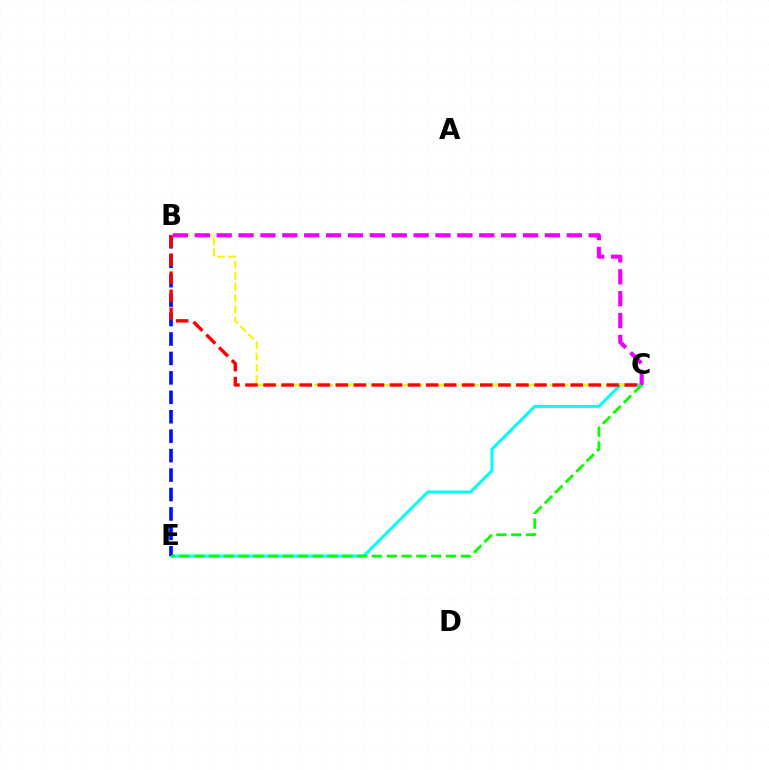{('C', 'E'): [{'color': '#00fff6', 'line_style': 'solid', 'thickness': 2.14}, {'color': '#08ff00', 'line_style': 'dashed', 'thickness': 2.01}], ('B', 'E'): [{'color': '#0010ff', 'line_style': 'dashed', 'thickness': 2.64}], ('B', 'C'): [{'color': '#fcf500', 'line_style': 'dashed', 'thickness': 1.52}, {'color': '#ff0000', 'line_style': 'dashed', 'thickness': 2.45}, {'color': '#ee00ff', 'line_style': 'dashed', 'thickness': 2.97}]}